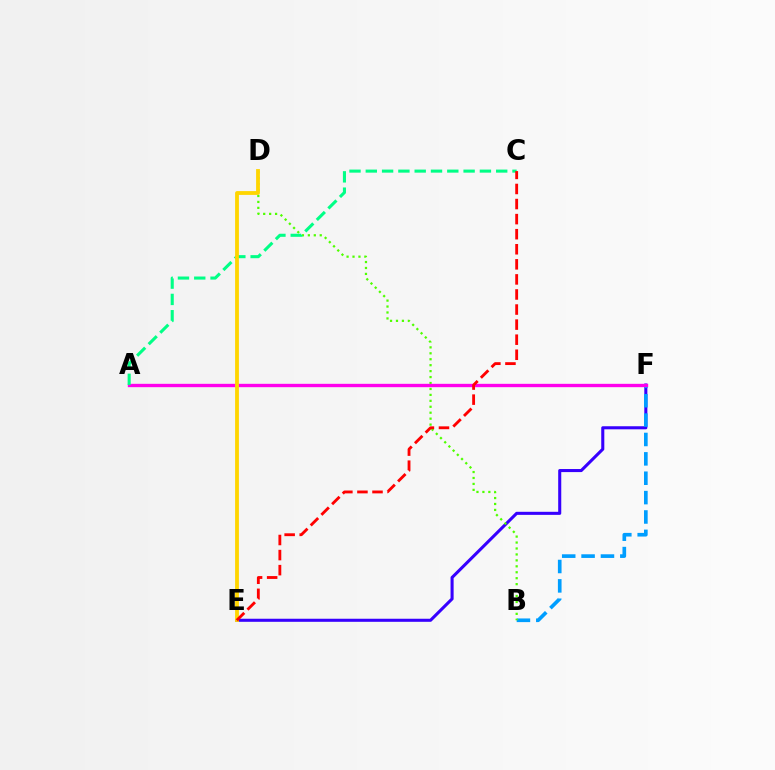{('E', 'F'): [{'color': '#3700ff', 'line_style': 'solid', 'thickness': 2.21}], ('B', 'F'): [{'color': '#009eff', 'line_style': 'dashed', 'thickness': 2.63}], ('B', 'D'): [{'color': '#4fff00', 'line_style': 'dotted', 'thickness': 1.61}], ('A', 'F'): [{'color': '#ff00ed', 'line_style': 'solid', 'thickness': 2.41}], ('A', 'C'): [{'color': '#00ff86', 'line_style': 'dashed', 'thickness': 2.21}], ('D', 'E'): [{'color': '#ffd500', 'line_style': 'solid', 'thickness': 2.74}], ('C', 'E'): [{'color': '#ff0000', 'line_style': 'dashed', 'thickness': 2.05}]}